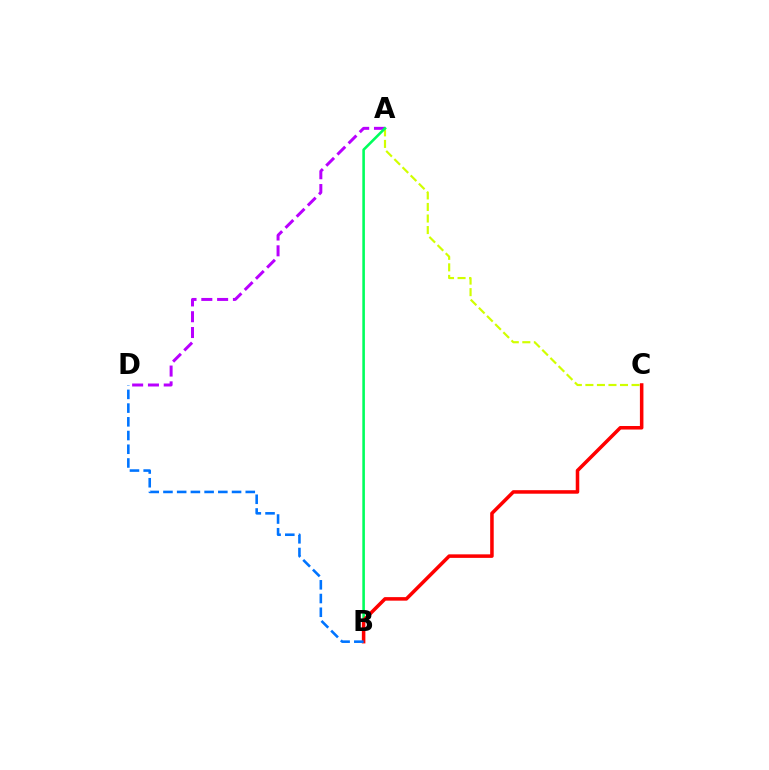{('A', 'D'): [{'color': '#b900ff', 'line_style': 'dashed', 'thickness': 2.15}], ('A', 'C'): [{'color': '#d1ff00', 'line_style': 'dashed', 'thickness': 1.57}], ('A', 'B'): [{'color': '#00ff5c', 'line_style': 'solid', 'thickness': 1.86}], ('B', 'C'): [{'color': '#ff0000', 'line_style': 'solid', 'thickness': 2.54}], ('B', 'D'): [{'color': '#0074ff', 'line_style': 'dashed', 'thickness': 1.86}]}